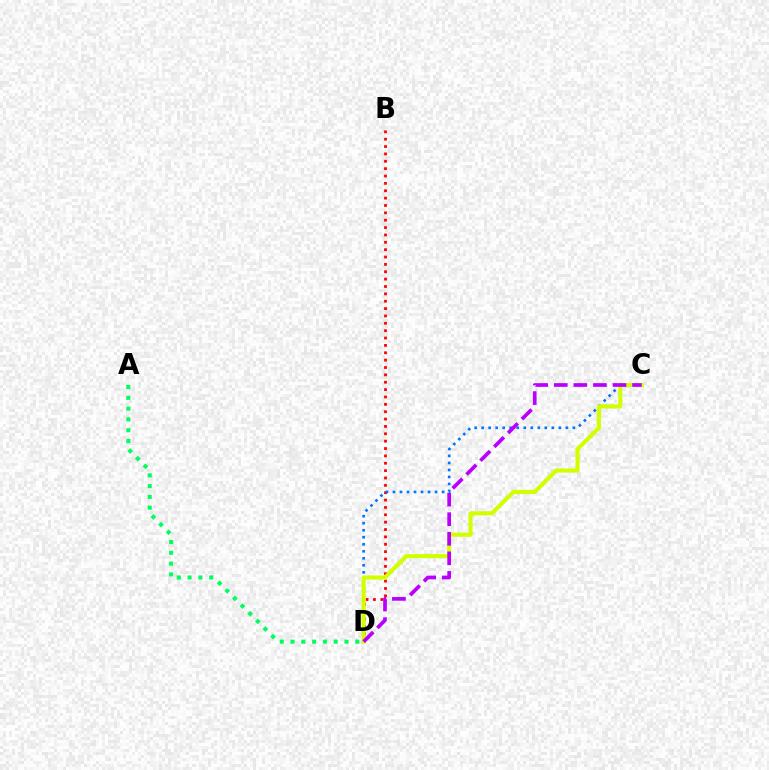{('B', 'D'): [{'color': '#ff0000', 'line_style': 'dotted', 'thickness': 2.0}], ('C', 'D'): [{'color': '#0074ff', 'line_style': 'dotted', 'thickness': 1.91}, {'color': '#d1ff00', 'line_style': 'solid', 'thickness': 2.96}, {'color': '#b900ff', 'line_style': 'dashed', 'thickness': 2.66}], ('A', 'D'): [{'color': '#00ff5c', 'line_style': 'dotted', 'thickness': 2.93}]}